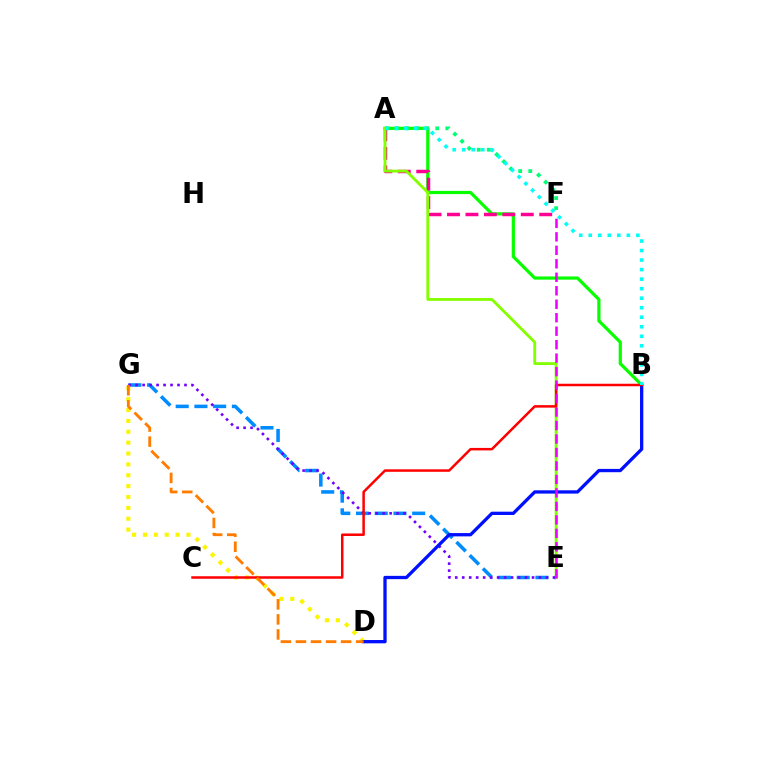{('E', 'G'): [{'color': '#008cff', 'line_style': 'dashed', 'thickness': 2.54}, {'color': '#7200ff', 'line_style': 'dotted', 'thickness': 1.9}], ('D', 'G'): [{'color': '#fcf500', 'line_style': 'dotted', 'thickness': 2.95}, {'color': '#ff7c00', 'line_style': 'dashed', 'thickness': 2.05}], ('A', 'B'): [{'color': '#08ff00', 'line_style': 'solid', 'thickness': 2.31}, {'color': '#00fff6', 'line_style': 'dotted', 'thickness': 2.59}], ('A', 'F'): [{'color': '#00ff74', 'line_style': 'dotted', 'thickness': 2.74}, {'color': '#ff0094', 'line_style': 'dashed', 'thickness': 2.51}], ('A', 'E'): [{'color': '#84ff00', 'line_style': 'solid', 'thickness': 2.05}], ('B', 'D'): [{'color': '#0010ff', 'line_style': 'solid', 'thickness': 2.37}], ('B', 'C'): [{'color': '#ff0000', 'line_style': 'solid', 'thickness': 1.8}], ('E', 'F'): [{'color': '#ee00ff', 'line_style': 'dashed', 'thickness': 1.83}]}